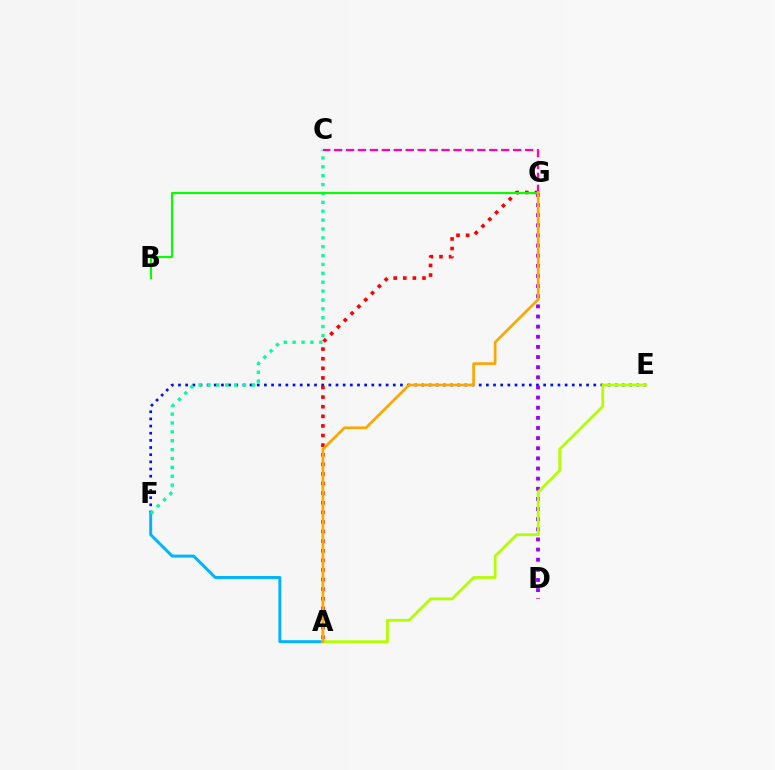{('E', 'F'): [{'color': '#0010ff', 'line_style': 'dotted', 'thickness': 1.95}], ('D', 'G'): [{'color': '#9b00ff', 'line_style': 'dotted', 'thickness': 2.75}], ('A', 'F'): [{'color': '#00b5ff', 'line_style': 'solid', 'thickness': 2.13}], ('C', 'F'): [{'color': '#00ff9d', 'line_style': 'dotted', 'thickness': 2.41}], ('A', 'G'): [{'color': '#ff0000', 'line_style': 'dotted', 'thickness': 2.61}, {'color': '#ffa500', 'line_style': 'solid', 'thickness': 1.92}], ('A', 'E'): [{'color': '#b3ff00', 'line_style': 'solid', 'thickness': 2.0}], ('B', 'G'): [{'color': '#08ff00', 'line_style': 'solid', 'thickness': 1.54}], ('C', 'G'): [{'color': '#ff00bd', 'line_style': 'dashed', 'thickness': 1.62}]}